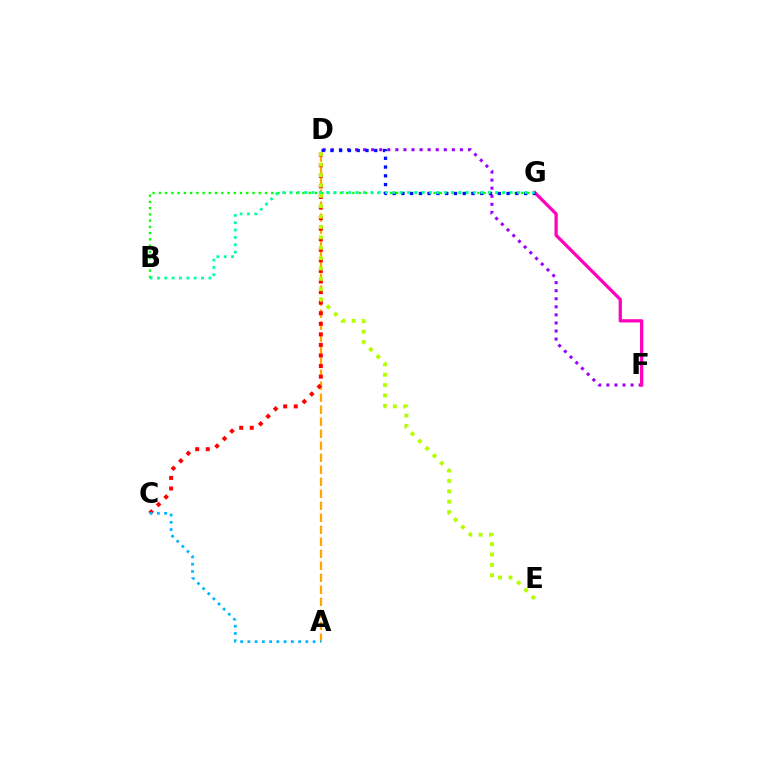{('A', 'D'): [{'color': '#ffa500', 'line_style': 'dashed', 'thickness': 1.63}], ('D', 'F'): [{'color': '#9b00ff', 'line_style': 'dotted', 'thickness': 2.19}], ('B', 'G'): [{'color': '#08ff00', 'line_style': 'dotted', 'thickness': 1.7}, {'color': '#00ff9d', 'line_style': 'dotted', 'thickness': 1.99}], ('F', 'G'): [{'color': '#ff00bd', 'line_style': 'solid', 'thickness': 2.34}], ('D', 'G'): [{'color': '#0010ff', 'line_style': 'dotted', 'thickness': 2.38}], ('C', 'D'): [{'color': '#ff0000', 'line_style': 'dotted', 'thickness': 2.87}], ('D', 'E'): [{'color': '#b3ff00', 'line_style': 'dotted', 'thickness': 2.82}], ('A', 'C'): [{'color': '#00b5ff', 'line_style': 'dotted', 'thickness': 1.97}]}